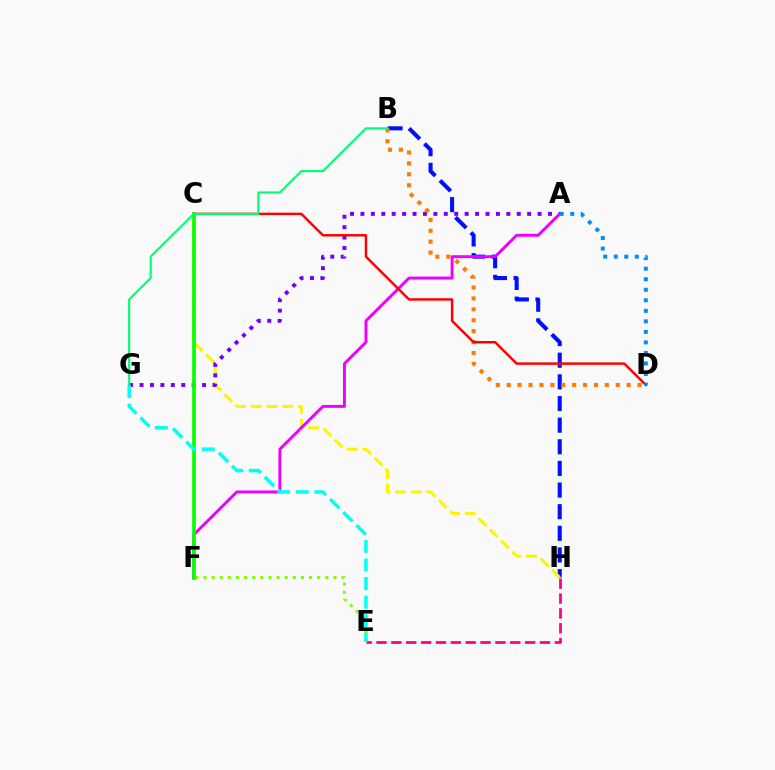{('B', 'H'): [{'color': '#0010ff', 'line_style': 'dashed', 'thickness': 2.94}], ('E', 'F'): [{'color': '#84ff00', 'line_style': 'dotted', 'thickness': 2.21}], ('C', 'H'): [{'color': '#fcf500', 'line_style': 'dashed', 'thickness': 2.14}], ('A', 'G'): [{'color': '#7200ff', 'line_style': 'dotted', 'thickness': 2.83}], ('E', 'H'): [{'color': '#ff0094', 'line_style': 'dashed', 'thickness': 2.02}], ('A', 'F'): [{'color': '#ee00ff', 'line_style': 'solid', 'thickness': 2.1}], ('B', 'D'): [{'color': '#ff7c00', 'line_style': 'dotted', 'thickness': 2.96}], ('C', 'F'): [{'color': '#08ff00', 'line_style': 'solid', 'thickness': 2.65}], ('C', 'D'): [{'color': '#ff0000', 'line_style': 'solid', 'thickness': 1.76}], ('E', 'G'): [{'color': '#00fff6', 'line_style': 'dashed', 'thickness': 2.53}], ('B', 'G'): [{'color': '#00ff74', 'line_style': 'solid', 'thickness': 1.54}], ('A', 'D'): [{'color': '#008cff', 'line_style': 'dotted', 'thickness': 2.86}]}